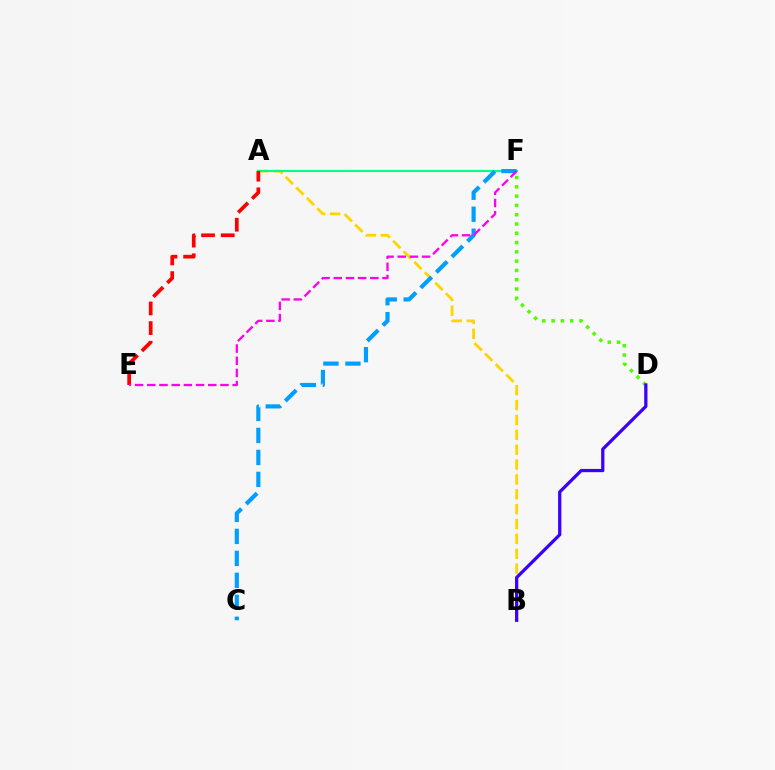{('D', 'F'): [{'color': '#4fff00', 'line_style': 'dotted', 'thickness': 2.52}], ('A', 'B'): [{'color': '#ffd500', 'line_style': 'dashed', 'thickness': 2.02}], ('A', 'F'): [{'color': '#00ff86', 'line_style': 'solid', 'thickness': 1.52}], ('A', 'E'): [{'color': '#ff0000', 'line_style': 'dashed', 'thickness': 2.67}], ('B', 'D'): [{'color': '#3700ff', 'line_style': 'solid', 'thickness': 2.34}], ('C', 'F'): [{'color': '#009eff', 'line_style': 'dashed', 'thickness': 2.99}], ('E', 'F'): [{'color': '#ff00ed', 'line_style': 'dashed', 'thickness': 1.66}]}